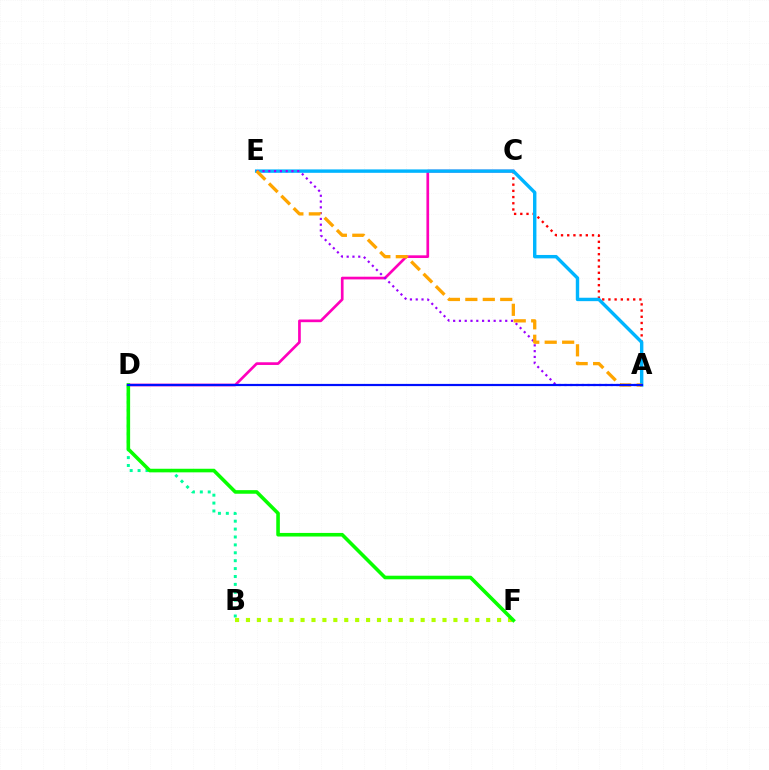{('A', 'C'): [{'color': '#ff0000', 'line_style': 'dotted', 'thickness': 1.68}], ('B', 'D'): [{'color': '#00ff9d', 'line_style': 'dotted', 'thickness': 2.15}], ('B', 'F'): [{'color': '#b3ff00', 'line_style': 'dotted', 'thickness': 2.97}], ('C', 'D'): [{'color': '#ff00bd', 'line_style': 'solid', 'thickness': 1.94}], ('A', 'E'): [{'color': '#00b5ff', 'line_style': 'solid', 'thickness': 2.45}, {'color': '#9b00ff', 'line_style': 'dotted', 'thickness': 1.57}, {'color': '#ffa500', 'line_style': 'dashed', 'thickness': 2.37}], ('D', 'F'): [{'color': '#08ff00', 'line_style': 'solid', 'thickness': 2.58}], ('A', 'D'): [{'color': '#0010ff', 'line_style': 'solid', 'thickness': 1.59}]}